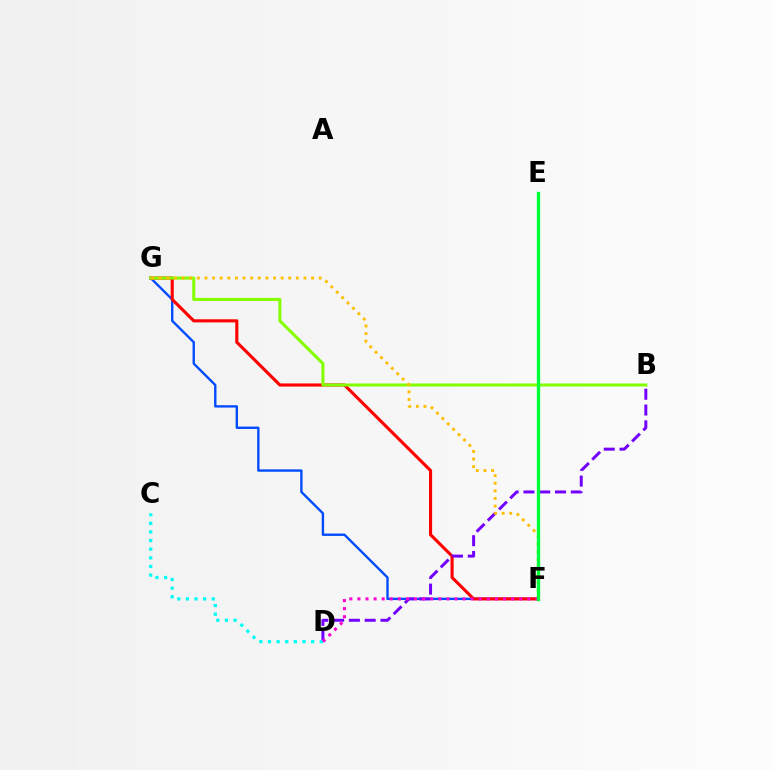{('F', 'G'): [{'color': '#004bff', 'line_style': 'solid', 'thickness': 1.7}, {'color': '#ff0000', 'line_style': 'solid', 'thickness': 2.23}, {'color': '#ffbd00', 'line_style': 'dotted', 'thickness': 2.07}], ('B', 'D'): [{'color': '#7200ff', 'line_style': 'dashed', 'thickness': 2.14}], ('B', 'G'): [{'color': '#84ff00', 'line_style': 'solid', 'thickness': 2.19}], ('C', 'D'): [{'color': '#00fff6', 'line_style': 'dotted', 'thickness': 2.35}], ('D', 'F'): [{'color': '#ff00cf', 'line_style': 'dotted', 'thickness': 2.2}], ('E', 'F'): [{'color': '#00ff39', 'line_style': 'solid', 'thickness': 2.41}]}